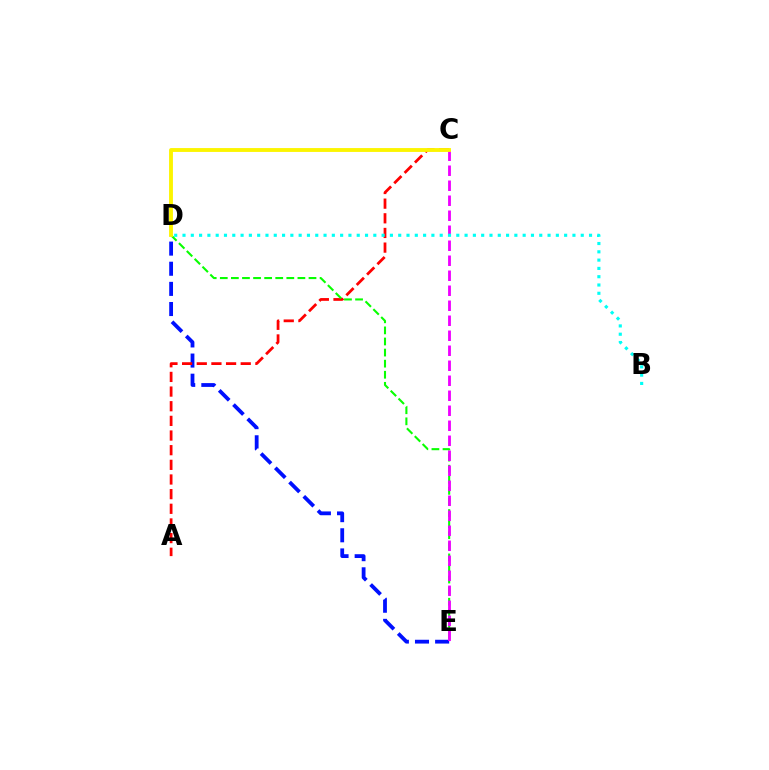{('D', 'E'): [{'color': '#0010ff', 'line_style': 'dashed', 'thickness': 2.74}, {'color': '#08ff00', 'line_style': 'dashed', 'thickness': 1.51}], ('A', 'C'): [{'color': '#ff0000', 'line_style': 'dashed', 'thickness': 1.99}], ('C', 'E'): [{'color': '#ee00ff', 'line_style': 'dashed', 'thickness': 2.04}], ('B', 'D'): [{'color': '#00fff6', 'line_style': 'dotted', 'thickness': 2.25}], ('C', 'D'): [{'color': '#fcf500', 'line_style': 'solid', 'thickness': 2.78}]}